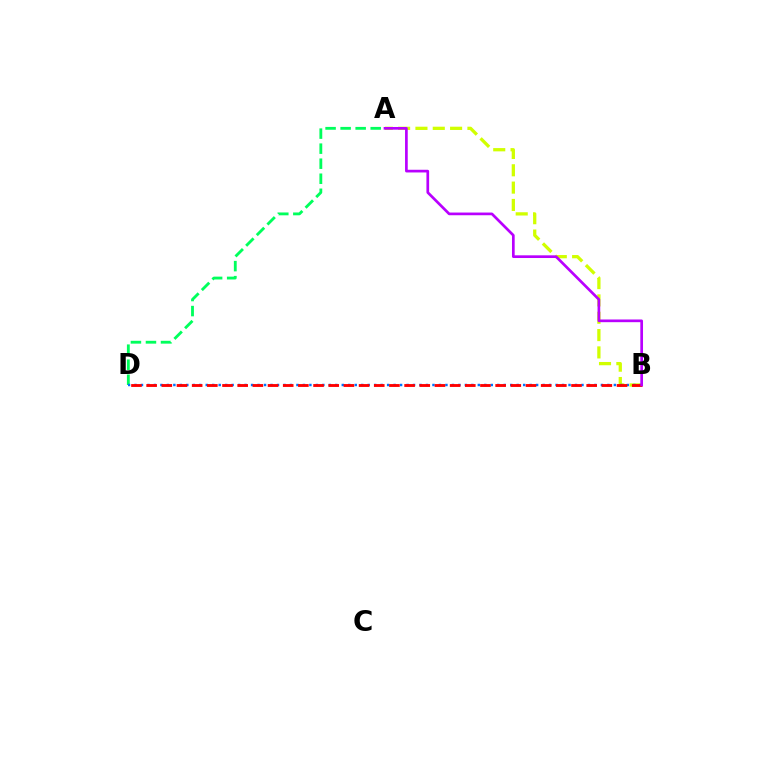{('A', 'D'): [{'color': '#00ff5c', 'line_style': 'dashed', 'thickness': 2.04}], ('A', 'B'): [{'color': '#d1ff00', 'line_style': 'dashed', 'thickness': 2.35}, {'color': '#b900ff', 'line_style': 'solid', 'thickness': 1.94}], ('B', 'D'): [{'color': '#0074ff', 'line_style': 'dotted', 'thickness': 1.76}, {'color': '#ff0000', 'line_style': 'dashed', 'thickness': 2.06}]}